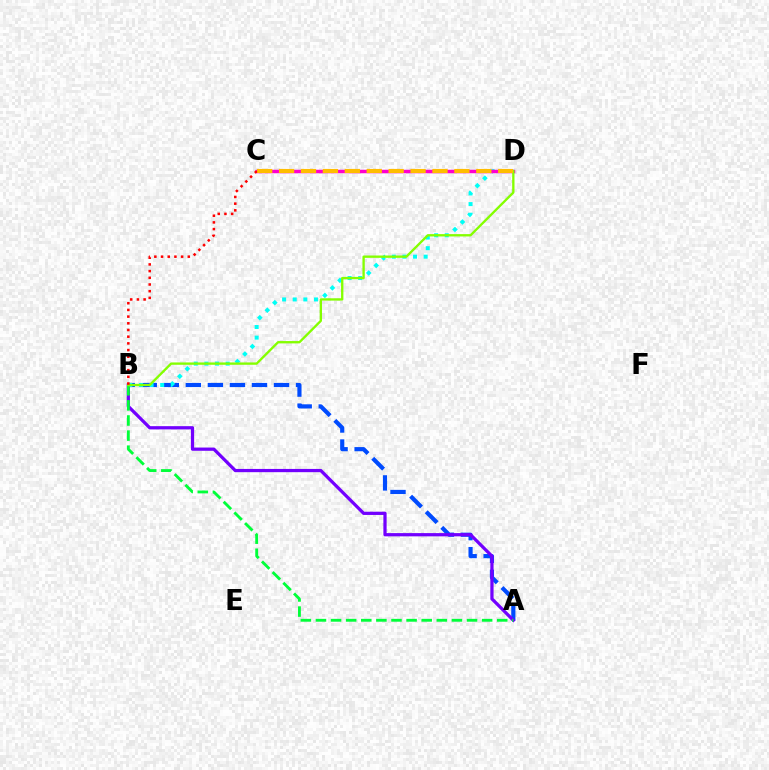{('A', 'B'): [{'color': '#004bff', 'line_style': 'dashed', 'thickness': 2.99}, {'color': '#7200ff', 'line_style': 'solid', 'thickness': 2.34}, {'color': '#00ff39', 'line_style': 'dashed', 'thickness': 2.05}], ('B', 'D'): [{'color': '#00fff6', 'line_style': 'dotted', 'thickness': 2.88}, {'color': '#84ff00', 'line_style': 'solid', 'thickness': 1.68}], ('C', 'D'): [{'color': '#ff00cf', 'line_style': 'solid', 'thickness': 2.52}, {'color': '#ffbd00', 'line_style': 'dashed', 'thickness': 2.98}], ('B', 'C'): [{'color': '#ff0000', 'line_style': 'dotted', 'thickness': 1.82}]}